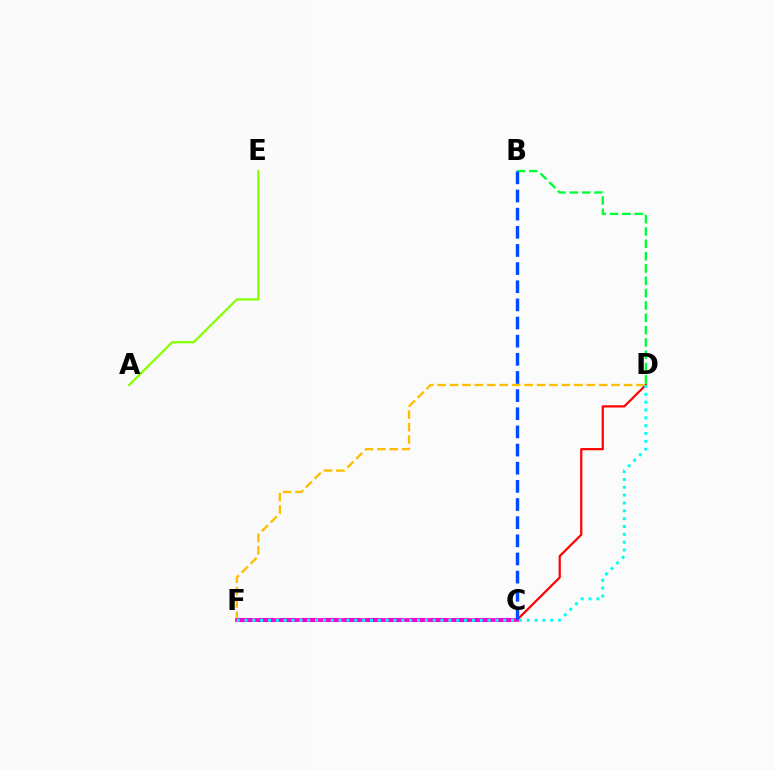{('C', 'F'): [{'color': '#7200ff', 'line_style': 'dashed', 'thickness': 2.93}, {'color': '#ff00cf', 'line_style': 'solid', 'thickness': 2.67}], ('A', 'E'): [{'color': '#84ff00', 'line_style': 'solid', 'thickness': 1.6}], ('D', 'F'): [{'color': '#ff0000', 'line_style': 'solid', 'thickness': 1.6}, {'color': '#ffbd00', 'line_style': 'dashed', 'thickness': 1.69}, {'color': '#00fff6', 'line_style': 'dotted', 'thickness': 2.13}], ('B', 'D'): [{'color': '#00ff39', 'line_style': 'dashed', 'thickness': 1.68}], ('B', 'C'): [{'color': '#004bff', 'line_style': 'dashed', 'thickness': 2.47}]}